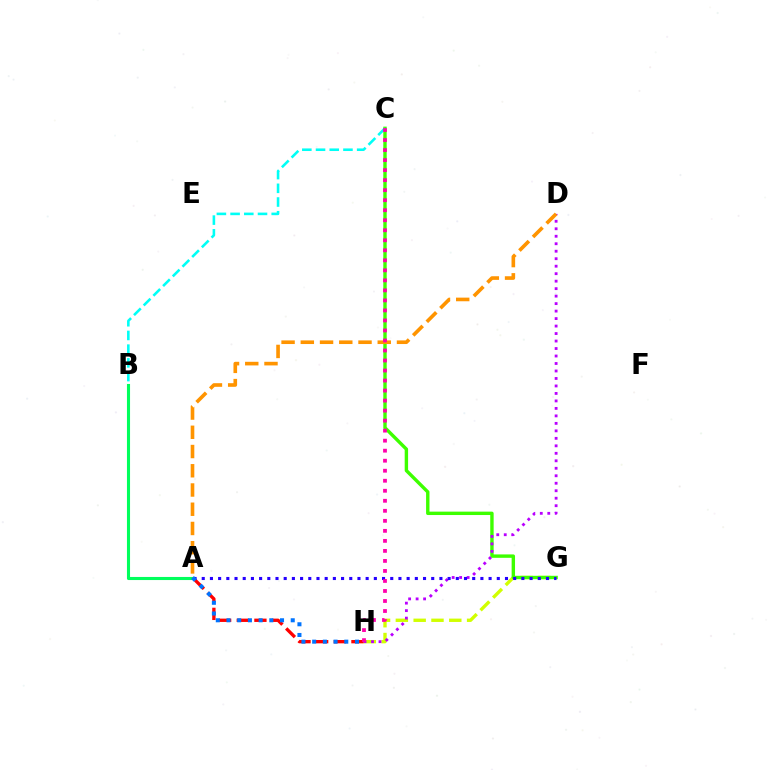{('A', 'B'): [{'color': '#00ff5c', 'line_style': 'solid', 'thickness': 2.23}], ('G', 'H'): [{'color': '#d1ff00', 'line_style': 'dashed', 'thickness': 2.42}], ('C', 'G'): [{'color': '#3dff00', 'line_style': 'solid', 'thickness': 2.45}], ('D', 'H'): [{'color': '#b900ff', 'line_style': 'dotted', 'thickness': 2.03}], ('B', 'C'): [{'color': '#00fff6', 'line_style': 'dashed', 'thickness': 1.86}], ('A', 'H'): [{'color': '#ff0000', 'line_style': 'dashed', 'thickness': 2.4}, {'color': '#0074ff', 'line_style': 'dotted', 'thickness': 2.91}], ('A', 'G'): [{'color': '#2500ff', 'line_style': 'dotted', 'thickness': 2.23}], ('A', 'D'): [{'color': '#ff9400', 'line_style': 'dashed', 'thickness': 2.61}], ('C', 'H'): [{'color': '#ff00ac', 'line_style': 'dotted', 'thickness': 2.72}]}